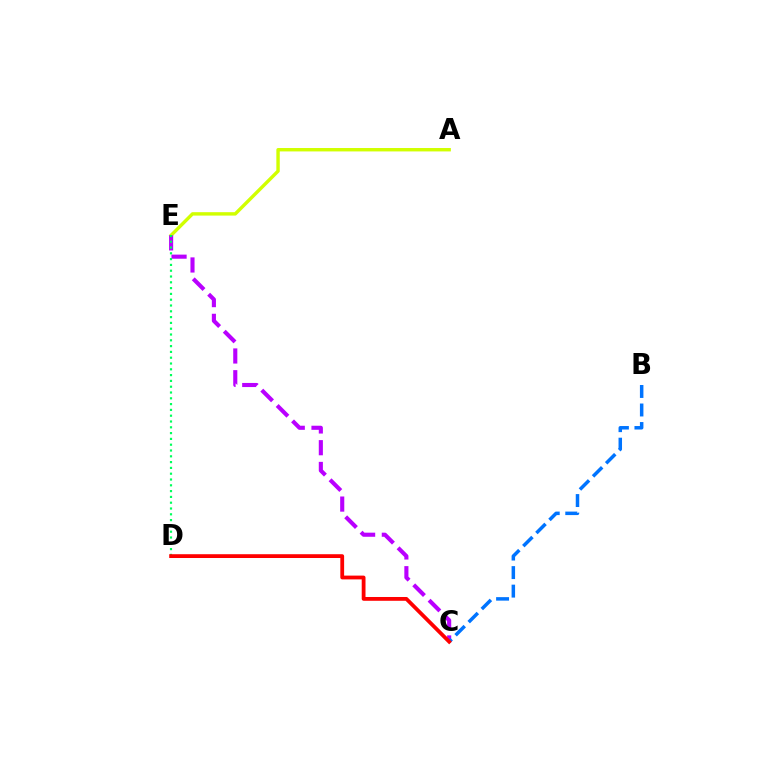{('A', 'E'): [{'color': '#d1ff00', 'line_style': 'solid', 'thickness': 2.45}], ('C', 'E'): [{'color': '#b900ff', 'line_style': 'dashed', 'thickness': 2.95}], ('B', 'C'): [{'color': '#0074ff', 'line_style': 'dashed', 'thickness': 2.52}], ('D', 'E'): [{'color': '#00ff5c', 'line_style': 'dotted', 'thickness': 1.58}], ('C', 'D'): [{'color': '#ff0000', 'line_style': 'solid', 'thickness': 2.73}]}